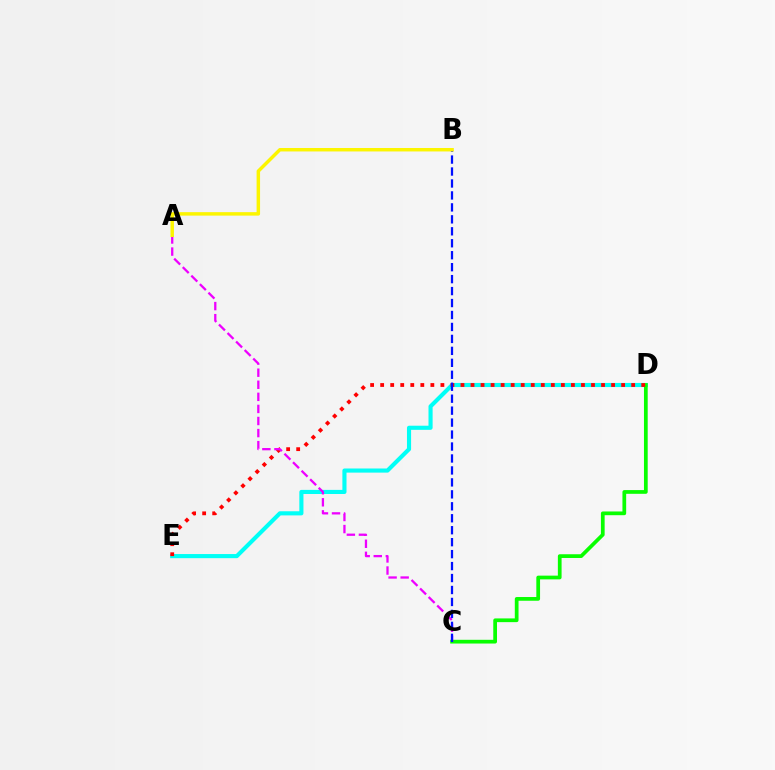{('D', 'E'): [{'color': '#00fff6', 'line_style': 'solid', 'thickness': 2.96}, {'color': '#ff0000', 'line_style': 'dotted', 'thickness': 2.73}], ('C', 'D'): [{'color': '#08ff00', 'line_style': 'solid', 'thickness': 2.68}], ('A', 'C'): [{'color': '#ee00ff', 'line_style': 'dashed', 'thickness': 1.64}], ('B', 'C'): [{'color': '#0010ff', 'line_style': 'dashed', 'thickness': 1.62}], ('A', 'B'): [{'color': '#fcf500', 'line_style': 'solid', 'thickness': 2.49}]}